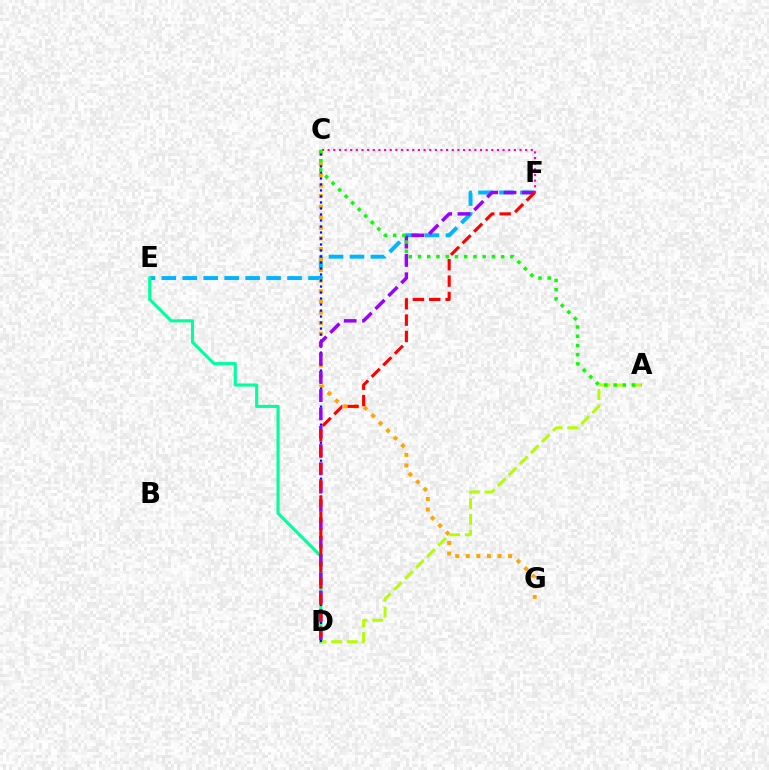{('E', 'F'): [{'color': '#00b5ff', 'line_style': 'dashed', 'thickness': 2.85}], ('C', 'G'): [{'color': '#ffa500', 'line_style': 'dotted', 'thickness': 2.87}], ('D', 'E'): [{'color': '#00ff9d', 'line_style': 'solid', 'thickness': 2.23}], ('A', 'D'): [{'color': '#b3ff00', 'line_style': 'dashed', 'thickness': 2.12}], ('C', 'D'): [{'color': '#0010ff', 'line_style': 'dotted', 'thickness': 1.63}], ('D', 'F'): [{'color': '#9b00ff', 'line_style': 'dashed', 'thickness': 2.49}, {'color': '#ff0000', 'line_style': 'dashed', 'thickness': 2.22}], ('C', 'F'): [{'color': '#ff00bd', 'line_style': 'dotted', 'thickness': 1.53}], ('A', 'C'): [{'color': '#08ff00', 'line_style': 'dotted', 'thickness': 2.51}]}